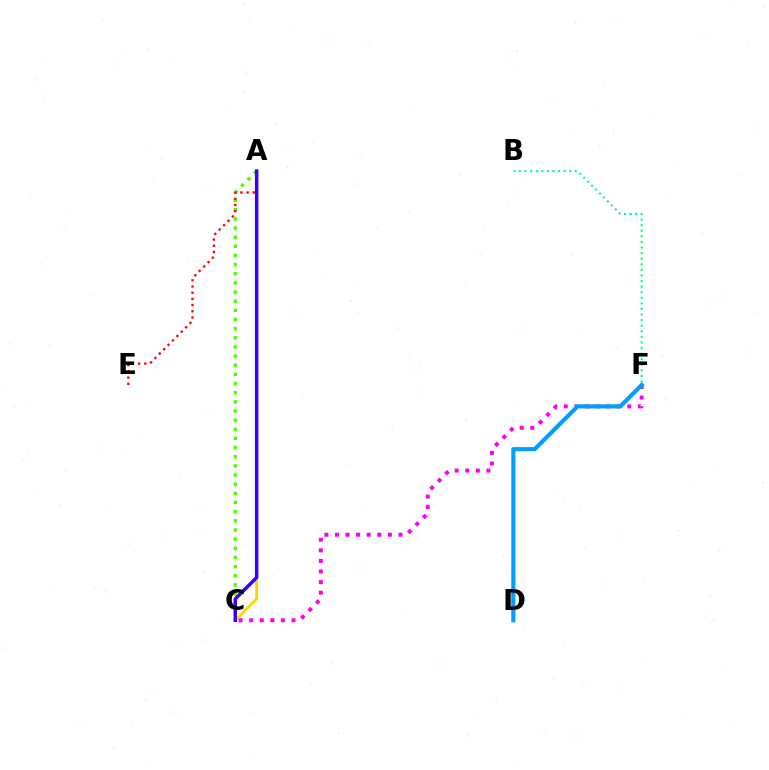{('C', 'F'): [{'color': '#ff00ed', 'line_style': 'dotted', 'thickness': 2.88}], ('B', 'F'): [{'color': '#00ff86', 'line_style': 'dotted', 'thickness': 1.52}], ('A', 'C'): [{'color': '#ffd500', 'line_style': 'solid', 'thickness': 2.06}, {'color': '#4fff00', 'line_style': 'dotted', 'thickness': 2.49}, {'color': '#3700ff', 'line_style': 'solid', 'thickness': 2.51}], ('D', 'F'): [{'color': '#009eff', 'line_style': 'solid', 'thickness': 2.99}], ('A', 'E'): [{'color': '#ff0000', 'line_style': 'dotted', 'thickness': 1.69}]}